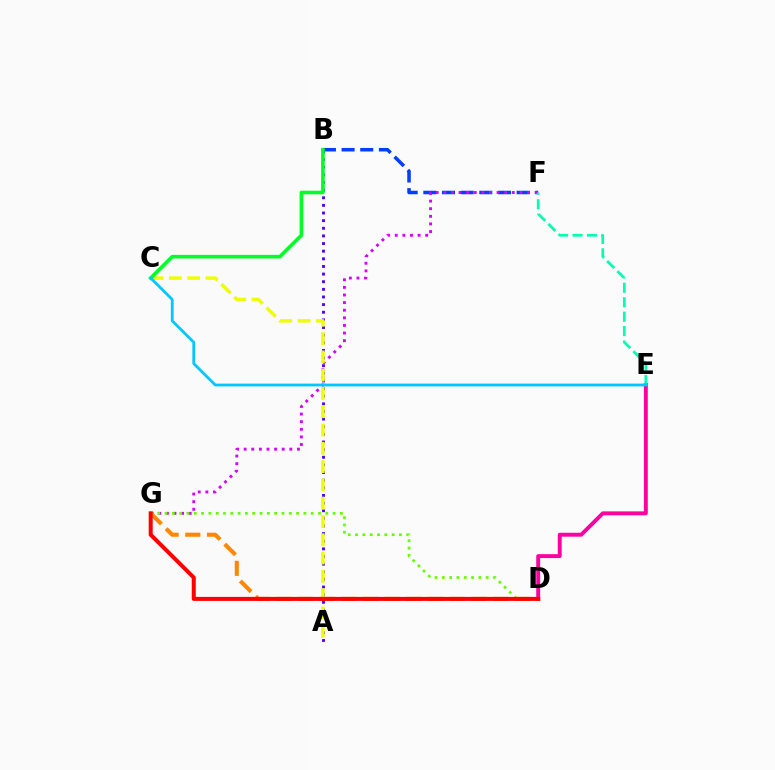{('B', 'F'): [{'color': '#003fff', 'line_style': 'dashed', 'thickness': 2.53}], ('A', 'B'): [{'color': '#4f00ff', 'line_style': 'dotted', 'thickness': 2.07}], ('D', 'E'): [{'color': '#ff00a0', 'line_style': 'solid', 'thickness': 2.82}], ('F', 'G'): [{'color': '#d600ff', 'line_style': 'dotted', 'thickness': 2.07}], ('A', 'C'): [{'color': '#eeff00', 'line_style': 'dashed', 'thickness': 2.48}], ('B', 'C'): [{'color': '#00ff27', 'line_style': 'solid', 'thickness': 2.59}], ('E', 'F'): [{'color': '#00ffaf', 'line_style': 'dashed', 'thickness': 1.96}], ('D', 'G'): [{'color': '#ff8800', 'line_style': 'dashed', 'thickness': 2.95}, {'color': '#66ff00', 'line_style': 'dotted', 'thickness': 1.99}, {'color': '#ff0000', 'line_style': 'solid', 'thickness': 2.88}], ('C', 'E'): [{'color': '#00c7ff', 'line_style': 'solid', 'thickness': 2.0}]}